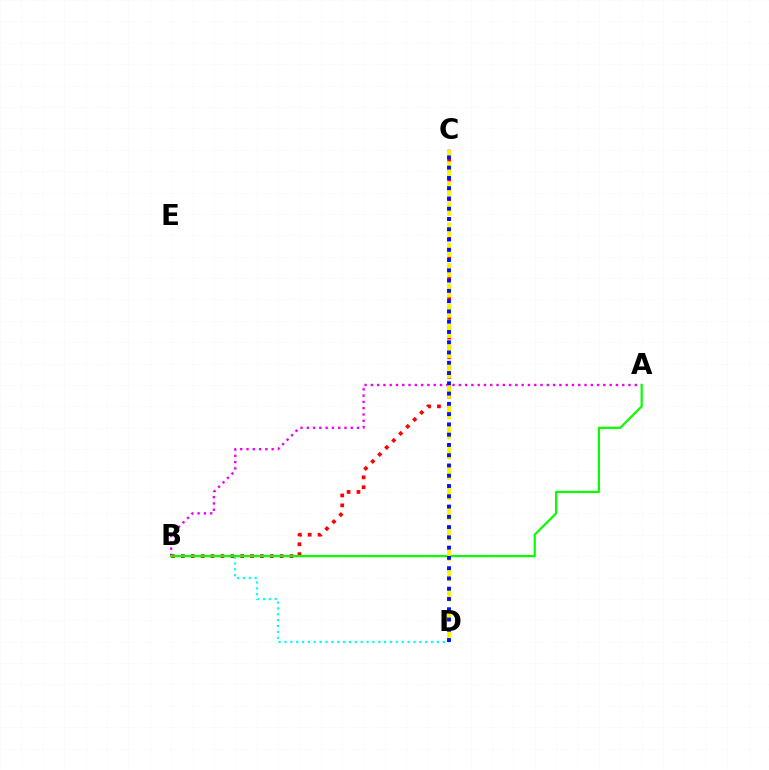{('B', 'C'): [{'color': '#ff0000', 'line_style': 'dotted', 'thickness': 2.68}], ('B', 'D'): [{'color': '#00fff6', 'line_style': 'dotted', 'thickness': 1.59}], ('A', 'B'): [{'color': '#ee00ff', 'line_style': 'dotted', 'thickness': 1.71}, {'color': '#08ff00', 'line_style': 'solid', 'thickness': 1.6}], ('C', 'D'): [{'color': '#fcf500', 'line_style': 'dashed', 'thickness': 2.75}, {'color': '#0010ff', 'line_style': 'dotted', 'thickness': 2.79}]}